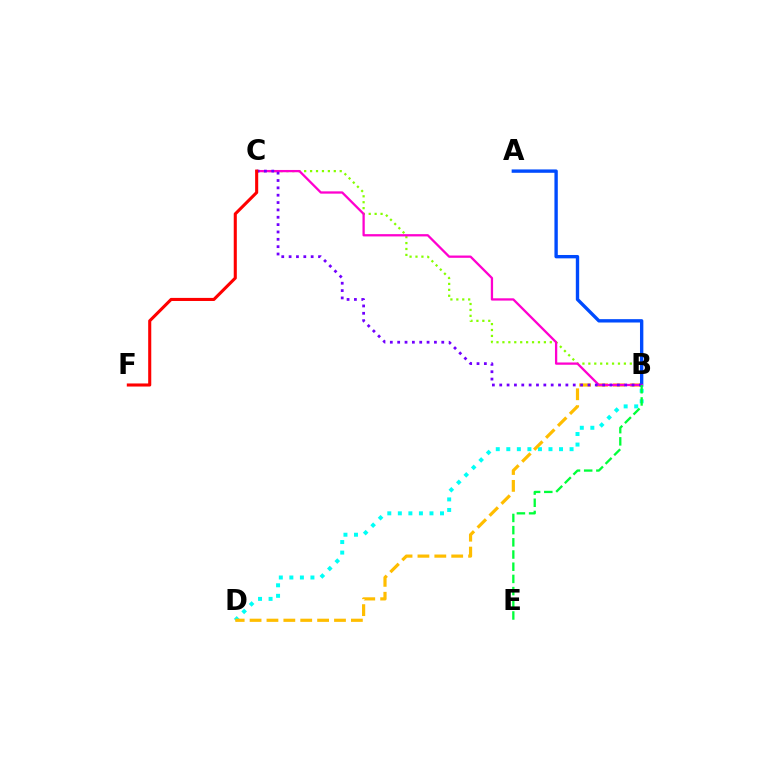{('B', 'C'): [{'color': '#84ff00', 'line_style': 'dotted', 'thickness': 1.61}, {'color': '#ff00cf', 'line_style': 'solid', 'thickness': 1.65}, {'color': '#7200ff', 'line_style': 'dotted', 'thickness': 2.0}], ('B', 'D'): [{'color': '#00fff6', 'line_style': 'dotted', 'thickness': 2.86}, {'color': '#ffbd00', 'line_style': 'dashed', 'thickness': 2.29}], ('A', 'B'): [{'color': '#004bff', 'line_style': 'solid', 'thickness': 2.42}], ('B', 'E'): [{'color': '#00ff39', 'line_style': 'dashed', 'thickness': 1.66}], ('C', 'F'): [{'color': '#ff0000', 'line_style': 'solid', 'thickness': 2.22}]}